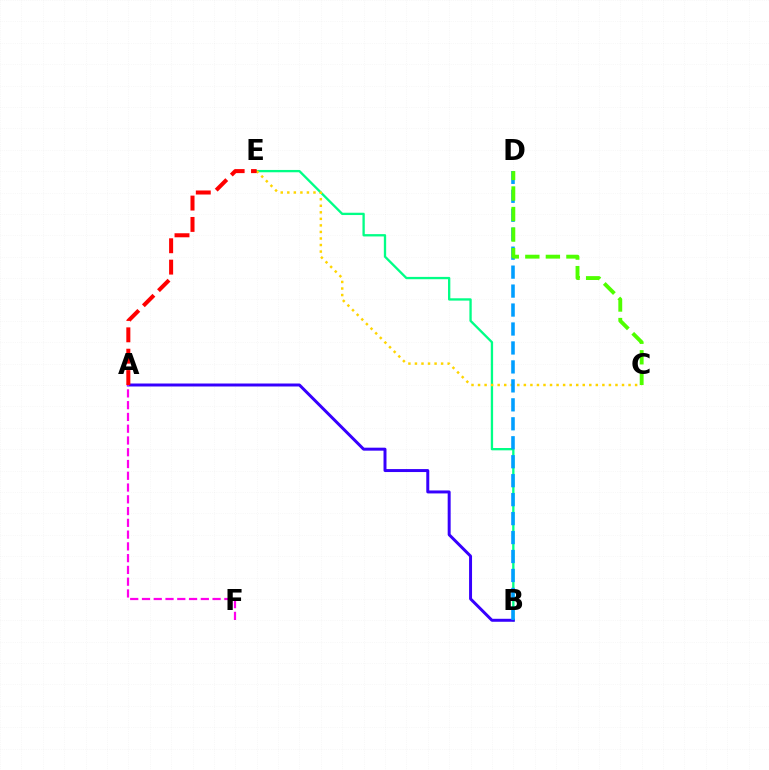{('B', 'E'): [{'color': '#00ff86', 'line_style': 'solid', 'thickness': 1.67}], ('A', 'B'): [{'color': '#3700ff', 'line_style': 'solid', 'thickness': 2.14}], ('C', 'E'): [{'color': '#ffd500', 'line_style': 'dotted', 'thickness': 1.78}], ('A', 'E'): [{'color': '#ff0000', 'line_style': 'dashed', 'thickness': 2.9}], ('B', 'D'): [{'color': '#009eff', 'line_style': 'dashed', 'thickness': 2.58}], ('A', 'F'): [{'color': '#ff00ed', 'line_style': 'dashed', 'thickness': 1.6}], ('C', 'D'): [{'color': '#4fff00', 'line_style': 'dashed', 'thickness': 2.79}]}